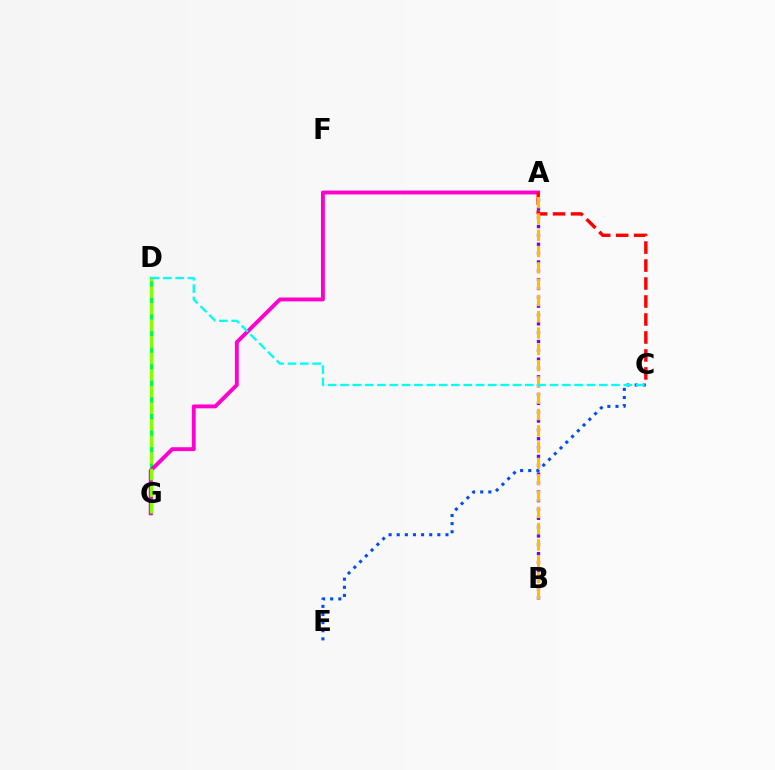{('D', 'G'): [{'color': '#00ff39', 'line_style': 'solid', 'thickness': 2.33}, {'color': '#84ff00', 'line_style': 'dashed', 'thickness': 2.25}], ('A', 'G'): [{'color': '#ff00cf', 'line_style': 'solid', 'thickness': 2.79}], ('A', 'B'): [{'color': '#7200ff', 'line_style': 'dotted', 'thickness': 2.4}, {'color': '#ffbd00', 'line_style': 'dashed', 'thickness': 2.21}], ('C', 'E'): [{'color': '#004bff', 'line_style': 'dotted', 'thickness': 2.21}], ('A', 'C'): [{'color': '#ff0000', 'line_style': 'dashed', 'thickness': 2.44}], ('C', 'D'): [{'color': '#00fff6', 'line_style': 'dashed', 'thickness': 1.67}]}